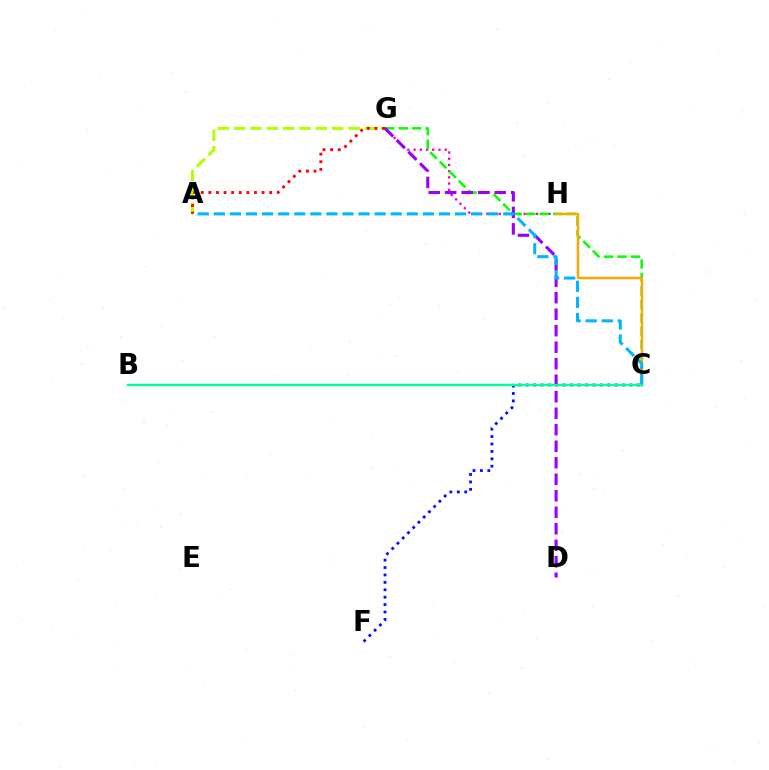{('A', 'G'): [{'color': '#b3ff00', 'line_style': 'dashed', 'thickness': 2.22}, {'color': '#ff0000', 'line_style': 'dotted', 'thickness': 2.07}], ('G', 'H'): [{'color': '#ff00bd', 'line_style': 'dotted', 'thickness': 1.69}], ('C', 'G'): [{'color': '#08ff00', 'line_style': 'dashed', 'thickness': 1.83}], ('C', 'F'): [{'color': '#0010ff', 'line_style': 'dotted', 'thickness': 2.02}], ('C', 'H'): [{'color': '#ffa500', 'line_style': 'solid', 'thickness': 1.76}], ('D', 'G'): [{'color': '#9b00ff', 'line_style': 'dashed', 'thickness': 2.24}], ('A', 'C'): [{'color': '#00b5ff', 'line_style': 'dashed', 'thickness': 2.18}], ('B', 'C'): [{'color': '#00ff9d', 'line_style': 'solid', 'thickness': 1.73}]}